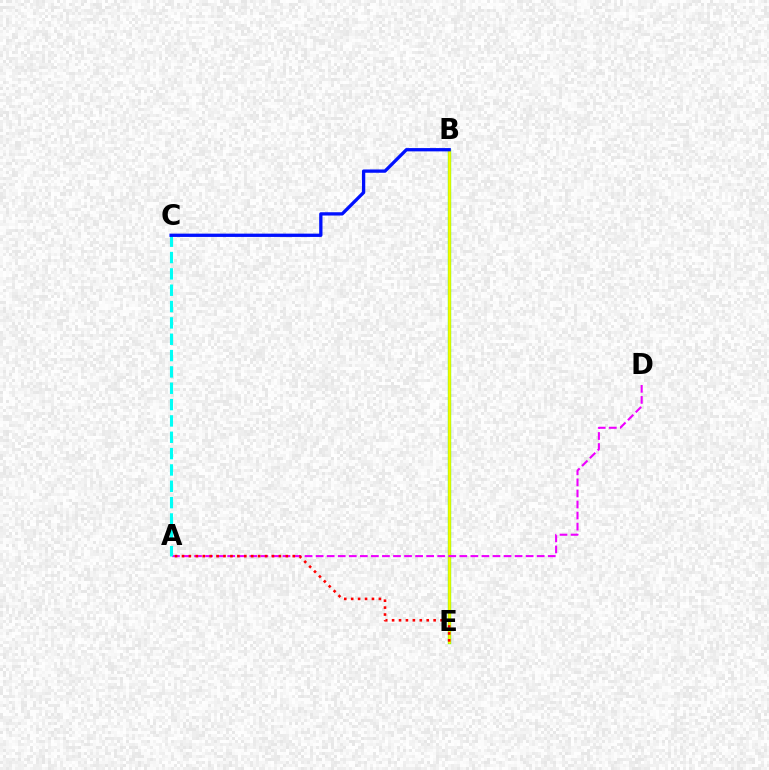{('B', 'E'): [{'color': '#08ff00', 'line_style': 'solid', 'thickness': 2.36}, {'color': '#fcf500', 'line_style': 'solid', 'thickness': 1.92}], ('A', 'D'): [{'color': '#ee00ff', 'line_style': 'dashed', 'thickness': 1.5}], ('A', 'C'): [{'color': '#00fff6', 'line_style': 'dashed', 'thickness': 2.22}], ('B', 'C'): [{'color': '#0010ff', 'line_style': 'solid', 'thickness': 2.37}], ('A', 'E'): [{'color': '#ff0000', 'line_style': 'dotted', 'thickness': 1.88}]}